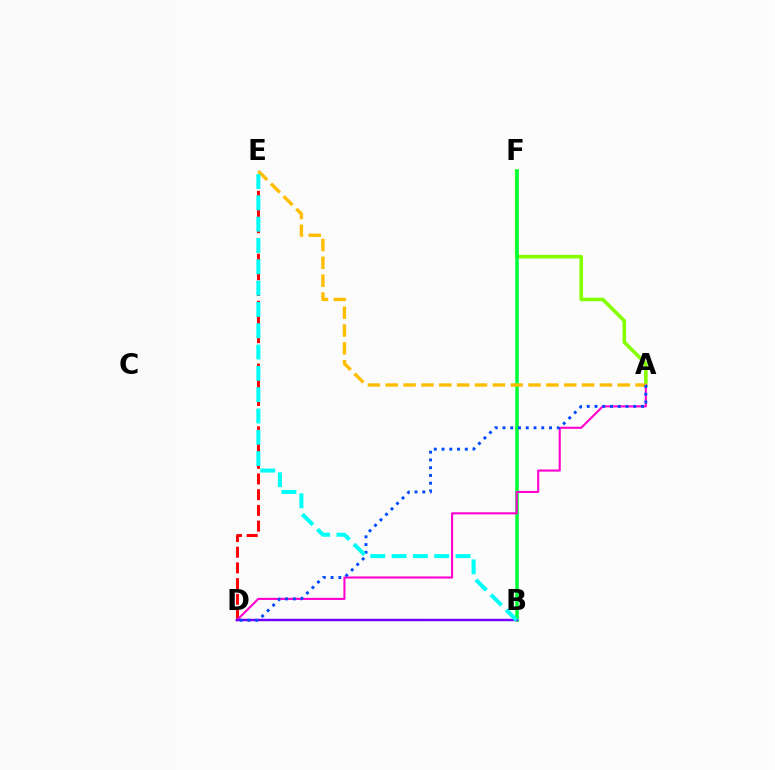{('A', 'F'): [{'color': '#84ff00', 'line_style': 'solid', 'thickness': 2.59}], ('D', 'E'): [{'color': '#ff0000', 'line_style': 'dashed', 'thickness': 2.13}], ('B', 'F'): [{'color': '#00ff39', 'line_style': 'solid', 'thickness': 2.55}], ('A', 'D'): [{'color': '#ff00cf', 'line_style': 'solid', 'thickness': 1.51}, {'color': '#004bff', 'line_style': 'dotted', 'thickness': 2.11}], ('A', 'E'): [{'color': '#ffbd00', 'line_style': 'dashed', 'thickness': 2.42}], ('B', 'D'): [{'color': '#7200ff', 'line_style': 'solid', 'thickness': 1.75}], ('B', 'E'): [{'color': '#00fff6', 'line_style': 'dashed', 'thickness': 2.9}]}